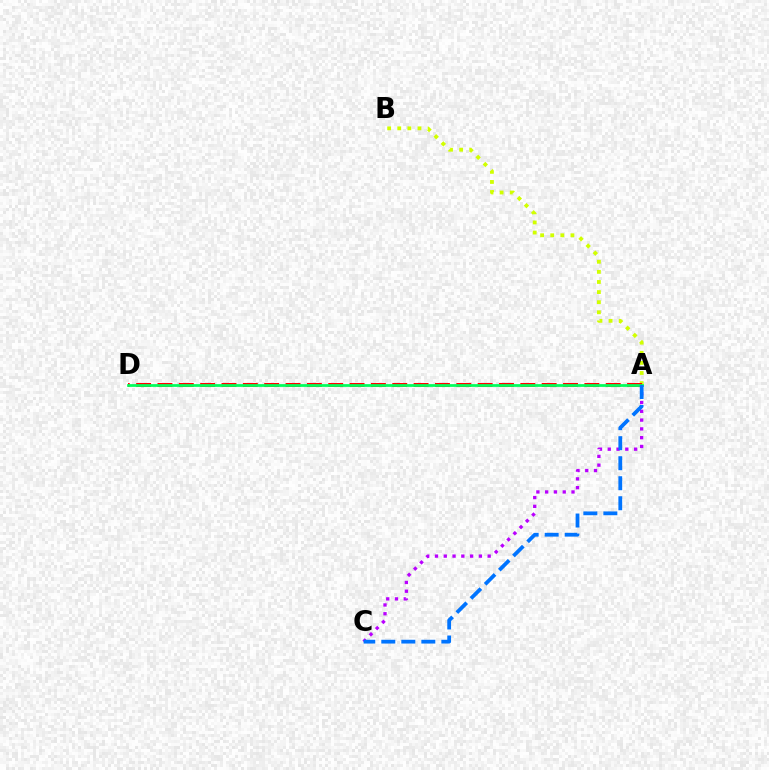{('A', 'B'): [{'color': '#d1ff00', 'line_style': 'dotted', 'thickness': 2.75}], ('A', 'C'): [{'color': '#b900ff', 'line_style': 'dotted', 'thickness': 2.39}, {'color': '#0074ff', 'line_style': 'dashed', 'thickness': 2.72}], ('A', 'D'): [{'color': '#ff0000', 'line_style': 'dashed', 'thickness': 2.9}, {'color': '#00ff5c', 'line_style': 'solid', 'thickness': 1.97}]}